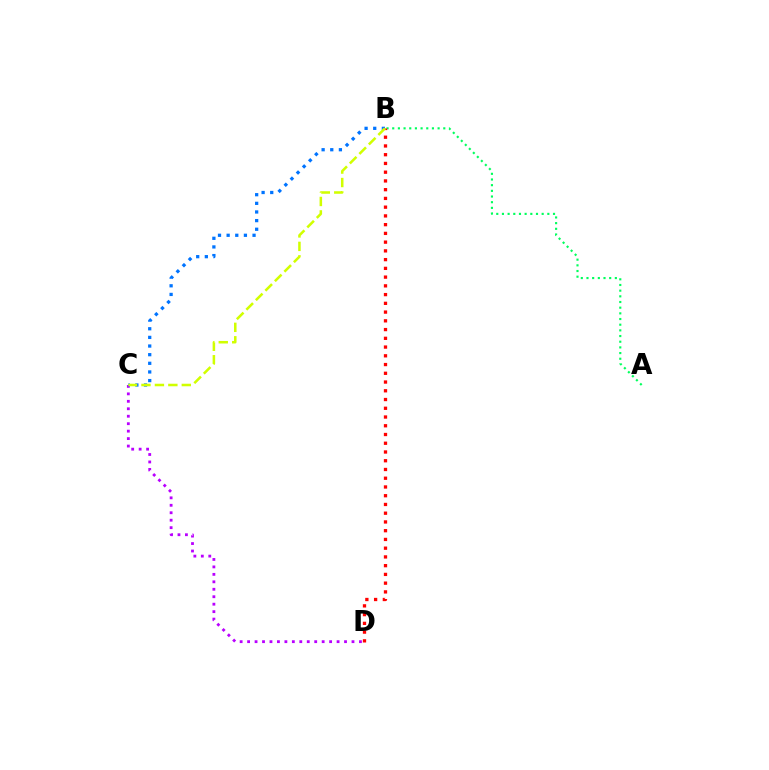{('A', 'B'): [{'color': '#00ff5c', 'line_style': 'dotted', 'thickness': 1.54}], ('C', 'D'): [{'color': '#b900ff', 'line_style': 'dotted', 'thickness': 2.03}], ('B', 'D'): [{'color': '#ff0000', 'line_style': 'dotted', 'thickness': 2.38}], ('B', 'C'): [{'color': '#0074ff', 'line_style': 'dotted', 'thickness': 2.35}, {'color': '#d1ff00', 'line_style': 'dashed', 'thickness': 1.83}]}